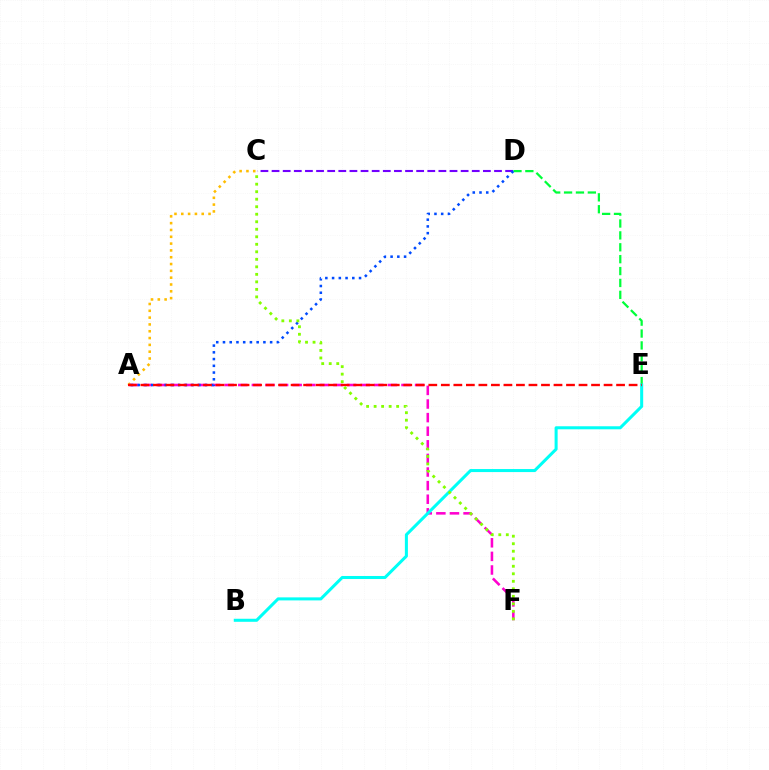{('C', 'D'): [{'color': '#7200ff', 'line_style': 'dashed', 'thickness': 1.51}], ('D', 'E'): [{'color': '#00ff39', 'line_style': 'dashed', 'thickness': 1.62}], ('A', 'C'): [{'color': '#ffbd00', 'line_style': 'dotted', 'thickness': 1.85}], ('A', 'F'): [{'color': '#ff00cf', 'line_style': 'dashed', 'thickness': 1.85}], ('B', 'E'): [{'color': '#00fff6', 'line_style': 'solid', 'thickness': 2.18}], ('A', 'D'): [{'color': '#004bff', 'line_style': 'dotted', 'thickness': 1.83}], ('A', 'E'): [{'color': '#ff0000', 'line_style': 'dashed', 'thickness': 1.7}], ('C', 'F'): [{'color': '#84ff00', 'line_style': 'dotted', 'thickness': 2.04}]}